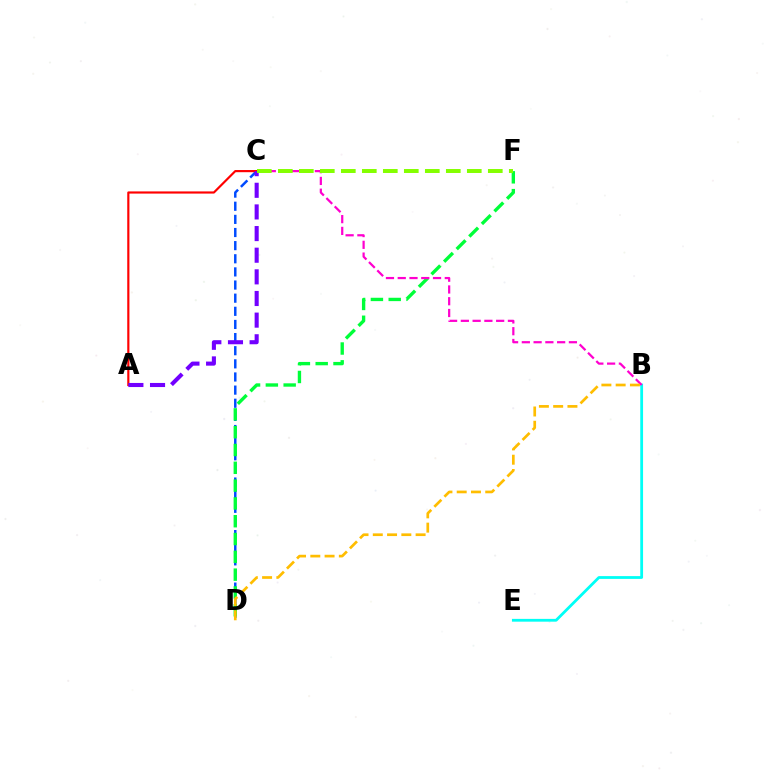{('C', 'D'): [{'color': '#004bff', 'line_style': 'dashed', 'thickness': 1.78}], ('B', 'E'): [{'color': '#00fff6', 'line_style': 'solid', 'thickness': 2.01}], ('D', 'F'): [{'color': '#00ff39', 'line_style': 'dashed', 'thickness': 2.42}], ('B', 'C'): [{'color': '#ff00cf', 'line_style': 'dashed', 'thickness': 1.6}], ('A', 'C'): [{'color': '#ff0000', 'line_style': 'solid', 'thickness': 1.56}, {'color': '#7200ff', 'line_style': 'dashed', 'thickness': 2.94}], ('B', 'D'): [{'color': '#ffbd00', 'line_style': 'dashed', 'thickness': 1.94}], ('C', 'F'): [{'color': '#84ff00', 'line_style': 'dashed', 'thickness': 2.85}]}